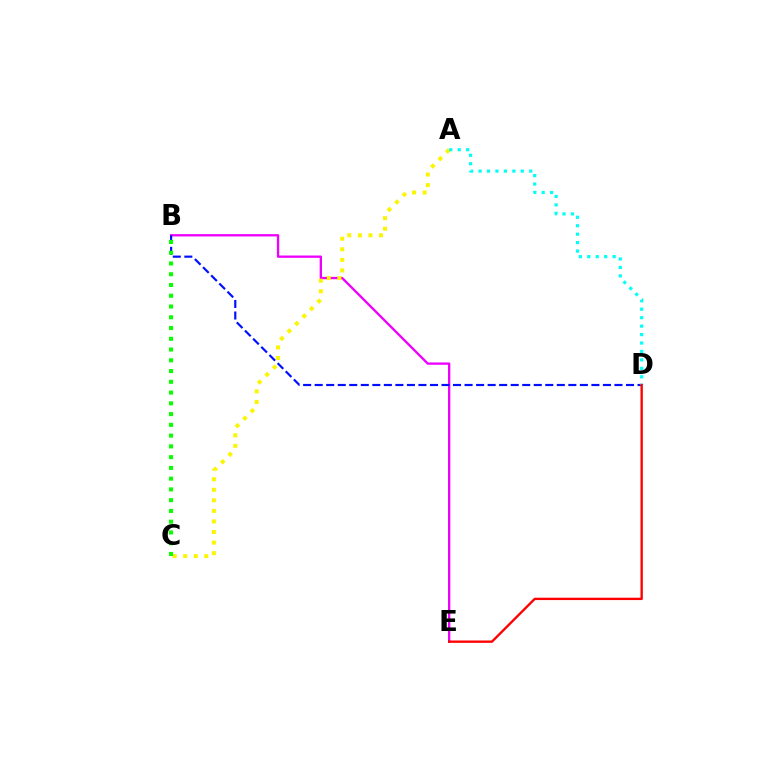{('B', 'E'): [{'color': '#ee00ff', 'line_style': 'solid', 'thickness': 1.68}], ('A', 'C'): [{'color': '#fcf500', 'line_style': 'dotted', 'thickness': 2.87}], ('B', 'D'): [{'color': '#0010ff', 'line_style': 'dashed', 'thickness': 1.57}], ('A', 'D'): [{'color': '#00fff6', 'line_style': 'dotted', 'thickness': 2.3}], ('D', 'E'): [{'color': '#ff0000', 'line_style': 'solid', 'thickness': 1.7}], ('B', 'C'): [{'color': '#08ff00', 'line_style': 'dotted', 'thickness': 2.92}]}